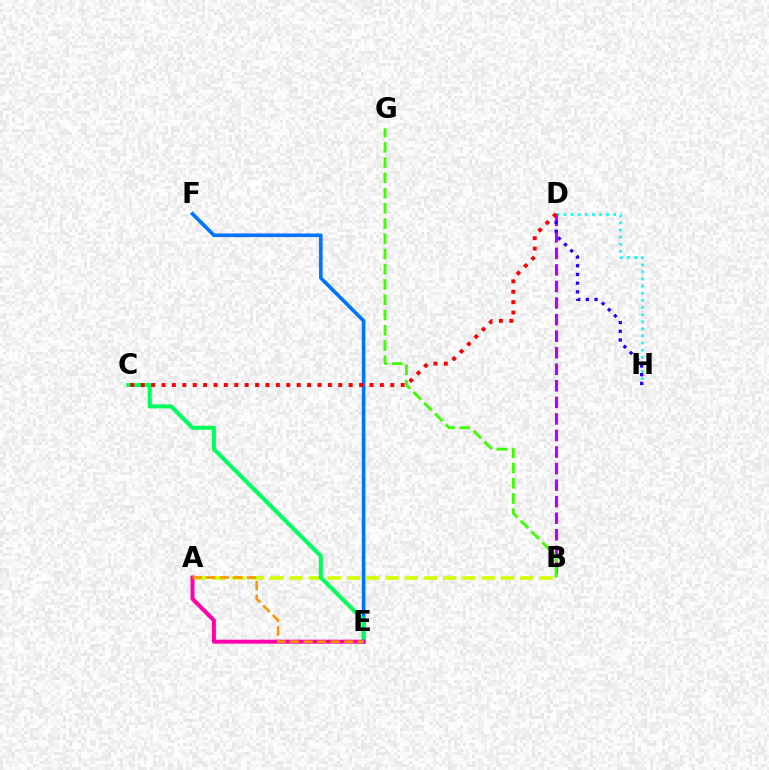{('A', 'B'): [{'color': '#d1ff00', 'line_style': 'dashed', 'thickness': 2.61}], ('B', 'D'): [{'color': '#b900ff', 'line_style': 'dashed', 'thickness': 2.25}], ('E', 'F'): [{'color': '#0074ff', 'line_style': 'solid', 'thickness': 2.6}], ('C', 'E'): [{'color': '#00ff5c', 'line_style': 'solid', 'thickness': 2.89}], ('D', 'H'): [{'color': '#00fff6', 'line_style': 'dotted', 'thickness': 1.93}, {'color': '#2500ff', 'line_style': 'dotted', 'thickness': 2.37}], ('C', 'D'): [{'color': '#ff0000', 'line_style': 'dotted', 'thickness': 2.83}], ('B', 'G'): [{'color': '#3dff00', 'line_style': 'dashed', 'thickness': 2.07}], ('A', 'E'): [{'color': '#ff00ac', 'line_style': 'solid', 'thickness': 2.86}, {'color': '#ff9400', 'line_style': 'dashed', 'thickness': 1.84}]}